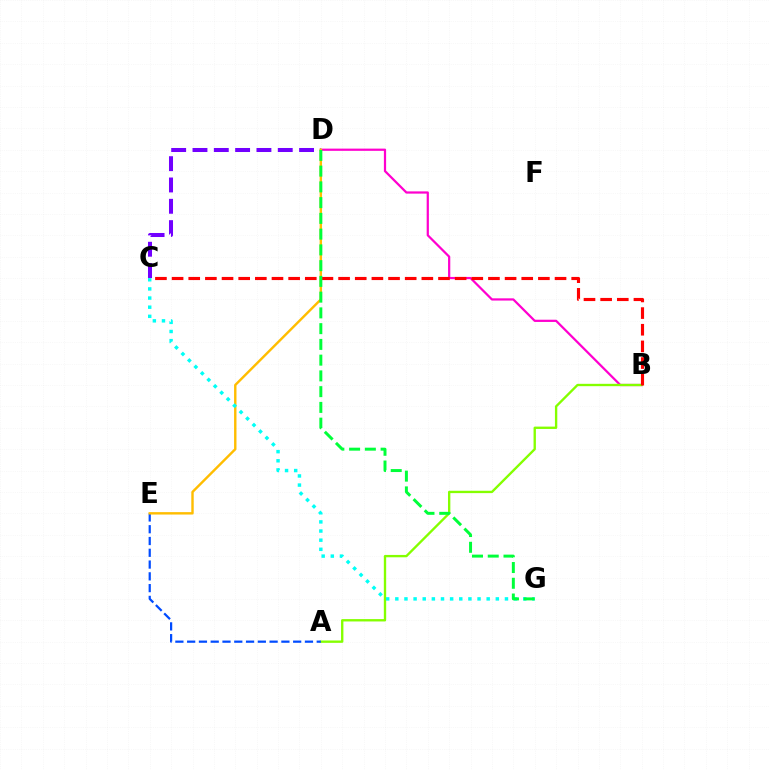{('C', 'D'): [{'color': '#7200ff', 'line_style': 'dashed', 'thickness': 2.9}], ('B', 'D'): [{'color': '#ff00cf', 'line_style': 'solid', 'thickness': 1.6}], ('A', 'B'): [{'color': '#84ff00', 'line_style': 'solid', 'thickness': 1.7}], ('B', 'C'): [{'color': '#ff0000', 'line_style': 'dashed', 'thickness': 2.26}], ('A', 'E'): [{'color': '#004bff', 'line_style': 'dashed', 'thickness': 1.6}], ('D', 'E'): [{'color': '#ffbd00', 'line_style': 'solid', 'thickness': 1.73}], ('C', 'G'): [{'color': '#00fff6', 'line_style': 'dotted', 'thickness': 2.48}], ('D', 'G'): [{'color': '#00ff39', 'line_style': 'dashed', 'thickness': 2.14}]}